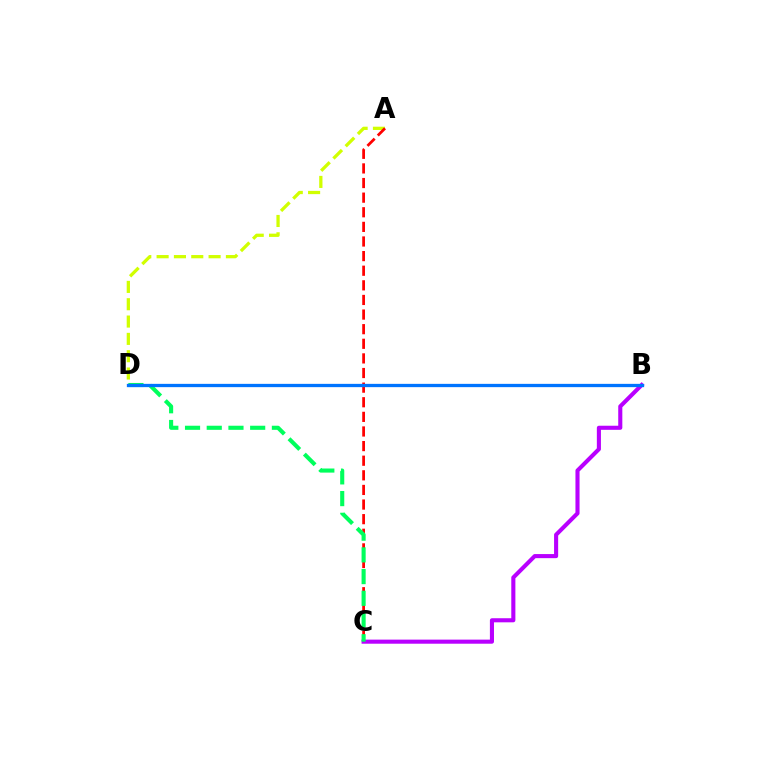{('A', 'D'): [{'color': '#d1ff00', 'line_style': 'dashed', 'thickness': 2.35}], ('A', 'C'): [{'color': '#ff0000', 'line_style': 'dashed', 'thickness': 1.99}], ('B', 'C'): [{'color': '#b900ff', 'line_style': 'solid', 'thickness': 2.95}], ('C', 'D'): [{'color': '#00ff5c', 'line_style': 'dashed', 'thickness': 2.95}], ('B', 'D'): [{'color': '#0074ff', 'line_style': 'solid', 'thickness': 2.37}]}